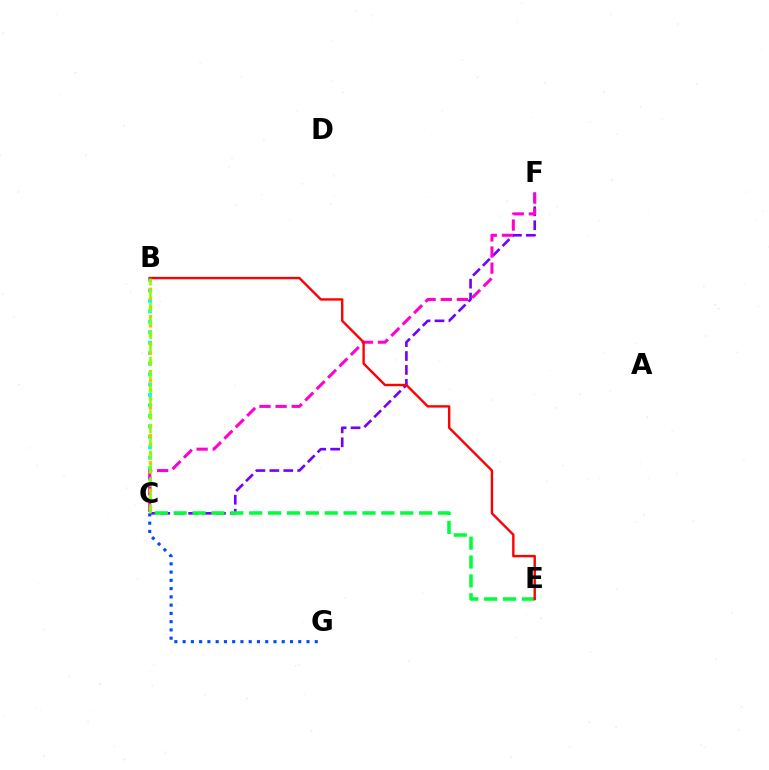{('C', 'F'): [{'color': '#7200ff', 'line_style': 'dashed', 'thickness': 1.89}, {'color': '#ff00cf', 'line_style': 'dashed', 'thickness': 2.19}], ('B', 'C'): [{'color': '#00fff6', 'line_style': 'dotted', 'thickness': 2.84}, {'color': '#ffbd00', 'line_style': 'dotted', 'thickness': 2.48}, {'color': '#84ff00', 'line_style': 'dashed', 'thickness': 1.82}], ('C', 'E'): [{'color': '#00ff39', 'line_style': 'dashed', 'thickness': 2.56}], ('B', 'E'): [{'color': '#ff0000', 'line_style': 'solid', 'thickness': 1.73}], ('C', 'G'): [{'color': '#004bff', 'line_style': 'dotted', 'thickness': 2.24}]}